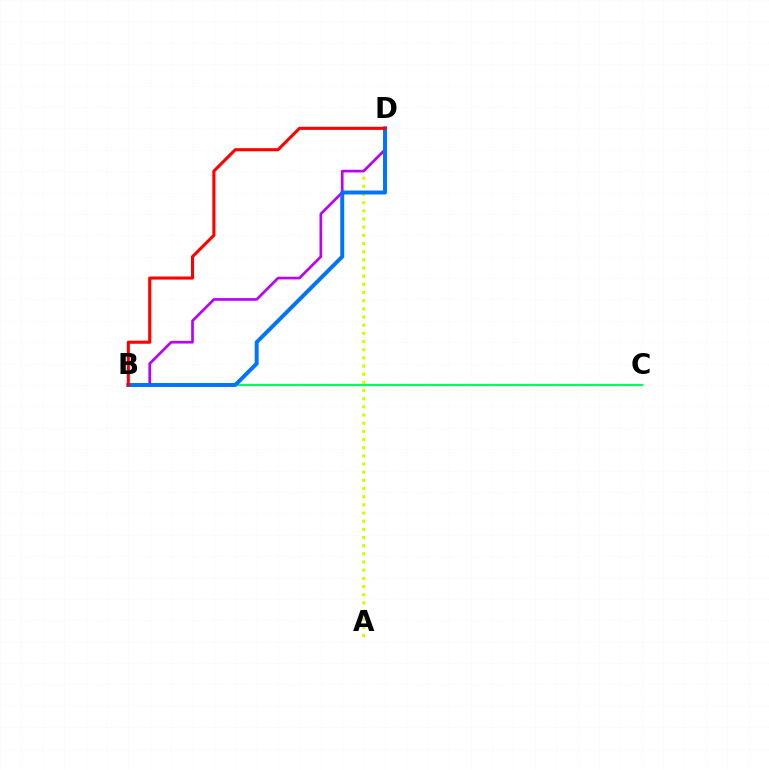{('B', 'C'): [{'color': '#00ff5c', 'line_style': 'solid', 'thickness': 1.63}], ('A', 'D'): [{'color': '#d1ff00', 'line_style': 'dotted', 'thickness': 2.22}], ('B', 'D'): [{'color': '#b900ff', 'line_style': 'solid', 'thickness': 1.93}, {'color': '#0074ff', 'line_style': 'solid', 'thickness': 2.84}, {'color': '#ff0000', 'line_style': 'solid', 'thickness': 2.22}]}